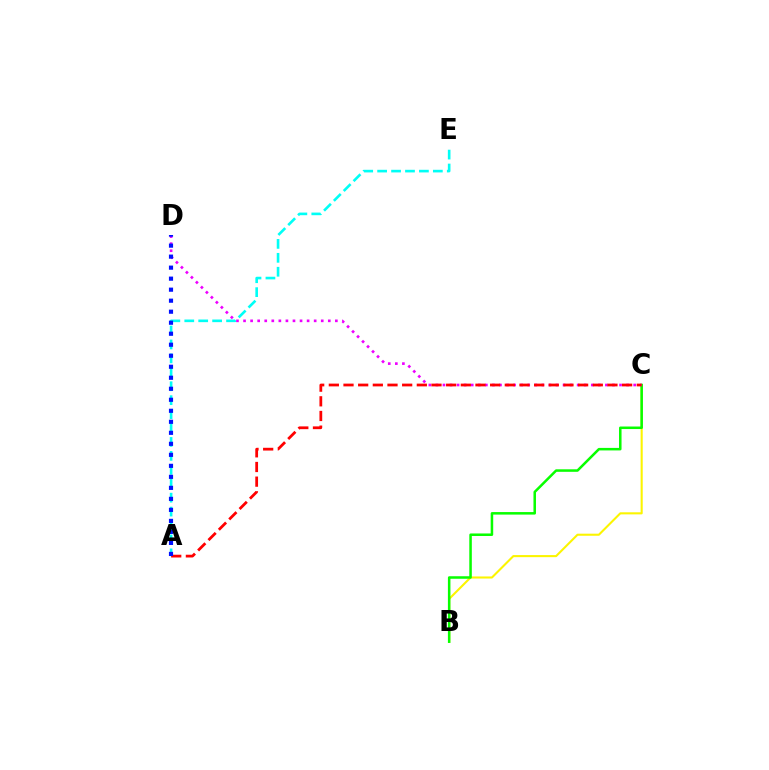{('B', 'C'): [{'color': '#fcf500', 'line_style': 'solid', 'thickness': 1.5}, {'color': '#08ff00', 'line_style': 'solid', 'thickness': 1.82}], ('A', 'E'): [{'color': '#00fff6', 'line_style': 'dashed', 'thickness': 1.89}], ('C', 'D'): [{'color': '#ee00ff', 'line_style': 'dotted', 'thickness': 1.92}], ('A', 'C'): [{'color': '#ff0000', 'line_style': 'dashed', 'thickness': 1.99}], ('A', 'D'): [{'color': '#0010ff', 'line_style': 'dotted', 'thickness': 2.99}]}